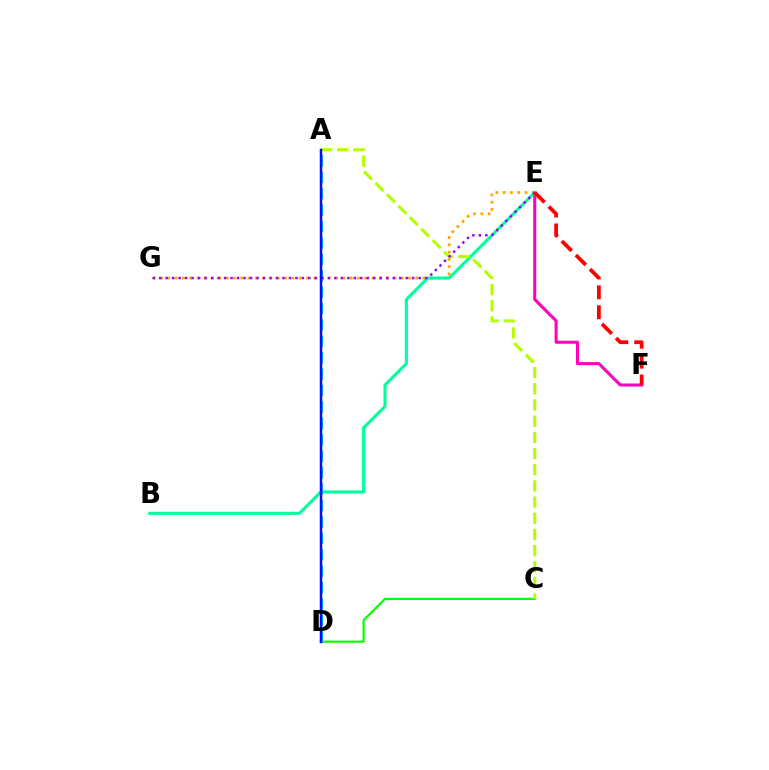{('E', 'G'): [{'color': '#ffa500', 'line_style': 'dotted', 'thickness': 1.98}, {'color': '#9b00ff', 'line_style': 'dotted', 'thickness': 1.76}], ('C', 'D'): [{'color': '#08ff00', 'line_style': 'solid', 'thickness': 1.58}], ('E', 'F'): [{'color': '#ff00bd', 'line_style': 'solid', 'thickness': 2.19}, {'color': '#ff0000', 'line_style': 'dashed', 'thickness': 2.7}], ('B', 'E'): [{'color': '#00ff9d', 'line_style': 'solid', 'thickness': 2.21}], ('A', 'C'): [{'color': '#b3ff00', 'line_style': 'dashed', 'thickness': 2.2}], ('A', 'D'): [{'color': '#00b5ff', 'line_style': 'dashed', 'thickness': 2.23}, {'color': '#0010ff', 'line_style': 'solid', 'thickness': 1.78}]}